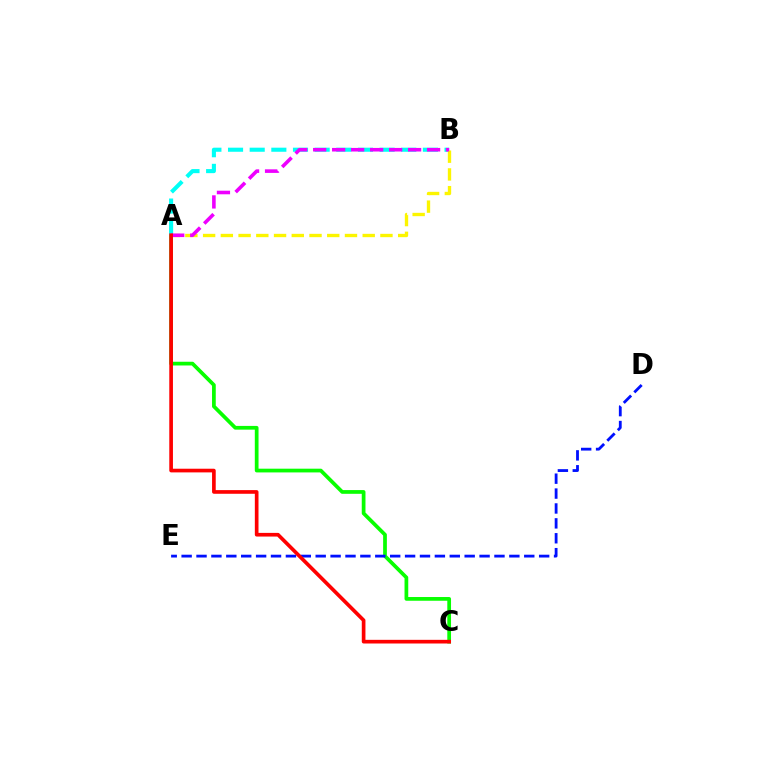{('A', 'C'): [{'color': '#08ff00', 'line_style': 'solid', 'thickness': 2.69}, {'color': '#ff0000', 'line_style': 'solid', 'thickness': 2.64}], ('A', 'B'): [{'color': '#00fff6', 'line_style': 'dashed', 'thickness': 2.94}, {'color': '#fcf500', 'line_style': 'dashed', 'thickness': 2.41}, {'color': '#ee00ff', 'line_style': 'dashed', 'thickness': 2.58}], ('D', 'E'): [{'color': '#0010ff', 'line_style': 'dashed', 'thickness': 2.02}]}